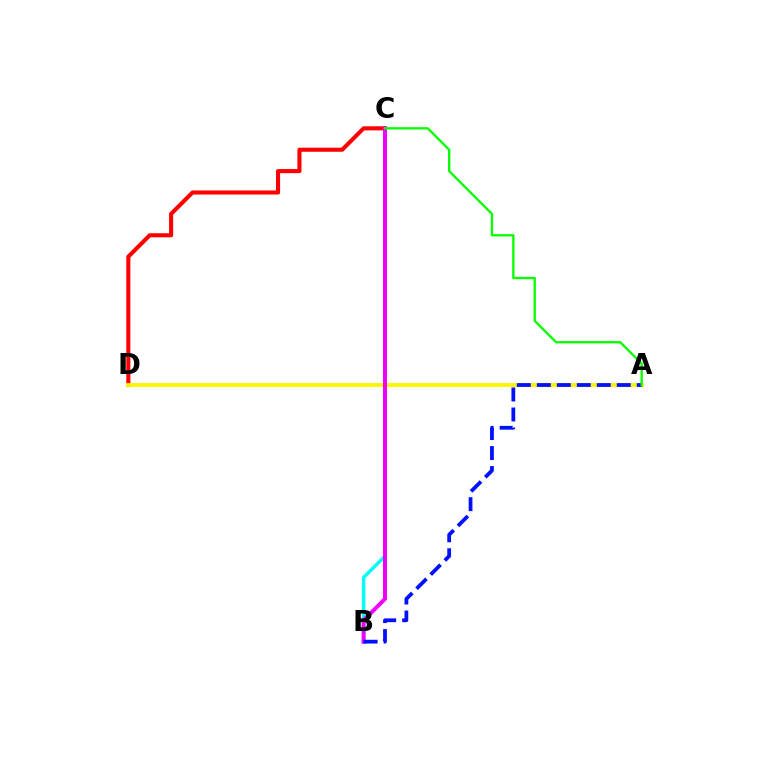{('B', 'C'): [{'color': '#00fff6', 'line_style': 'solid', 'thickness': 2.46}, {'color': '#ee00ff', 'line_style': 'solid', 'thickness': 2.88}], ('C', 'D'): [{'color': '#ff0000', 'line_style': 'solid', 'thickness': 2.94}], ('A', 'D'): [{'color': '#fcf500', 'line_style': 'solid', 'thickness': 2.76}], ('A', 'B'): [{'color': '#0010ff', 'line_style': 'dashed', 'thickness': 2.72}], ('A', 'C'): [{'color': '#08ff00', 'line_style': 'solid', 'thickness': 1.68}]}